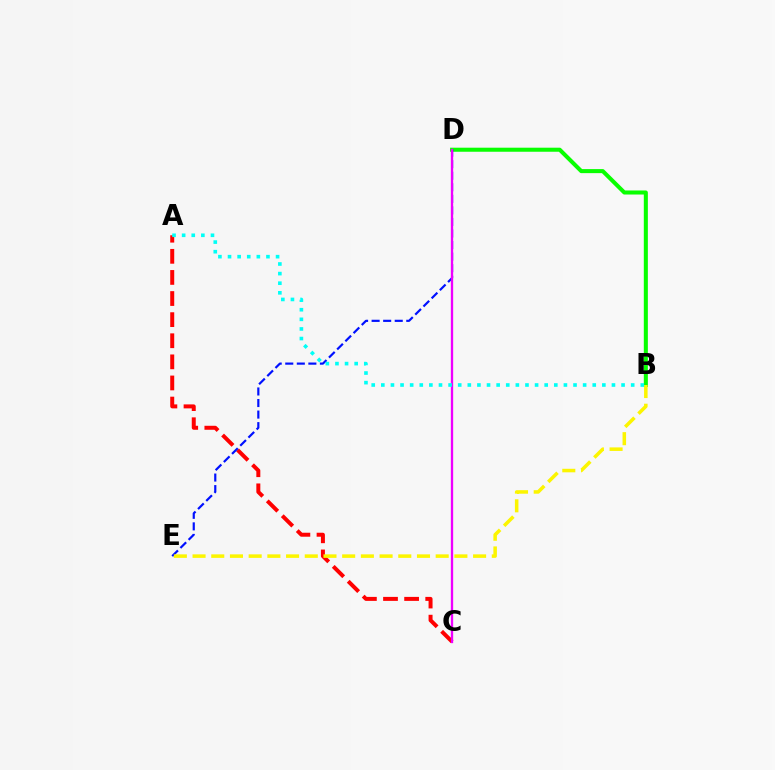{('B', 'D'): [{'color': '#08ff00', 'line_style': 'solid', 'thickness': 2.91}], ('A', 'C'): [{'color': '#ff0000', 'line_style': 'dashed', 'thickness': 2.87}], ('D', 'E'): [{'color': '#0010ff', 'line_style': 'dashed', 'thickness': 1.57}], ('B', 'E'): [{'color': '#fcf500', 'line_style': 'dashed', 'thickness': 2.54}], ('C', 'D'): [{'color': '#ee00ff', 'line_style': 'solid', 'thickness': 1.67}], ('A', 'B'): [{'color': '#00fff6', 'line_style': 'dotted', 'thickness': 2.61}]}